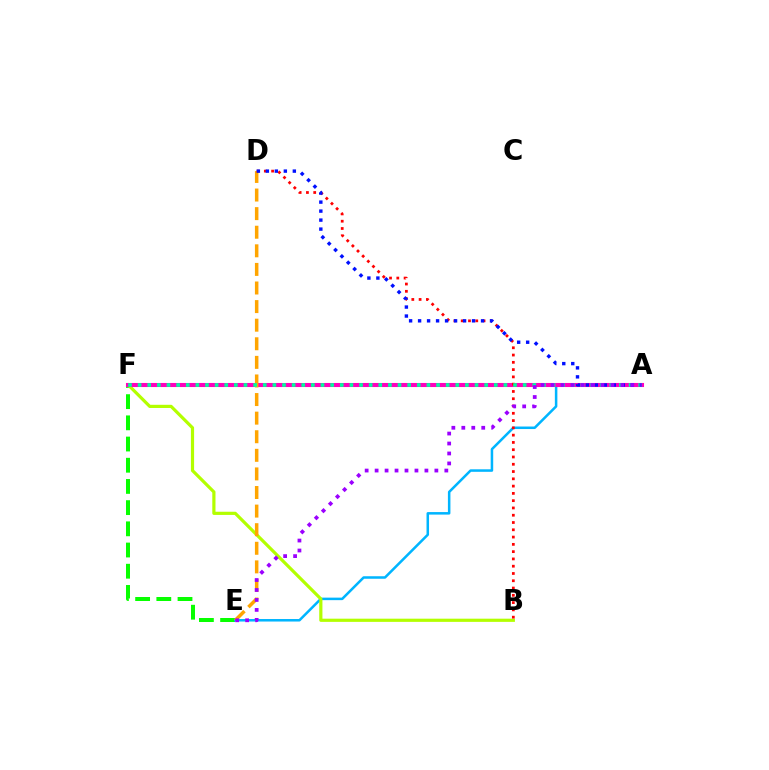{('E', 'F'): [{'color': '#08ff00', 'line_style': 'dashed', 'thickness': 2.88}], ('A', 'E'): [{'color': '#00b5ff', 'line_style': 'solid', 'thickness': 1.81}, {'color': '#9b00ff', 'line_style': 'dotted', 'thickness': 2.71}], ('B', 'F'): [{'color': '#b3ff00', 'line_style': 'solid', 'thickness': 2.3}], ('A', 'F'): [{'color': '#ff00bd', 'line_style': 'solid', 'thickness': 2.93}, {'color': '#00ff9d', 'line_style': 'dotted', 'thickness': 2.62}], ('D', 'E'): [{'color': '#ffa500', 'line_style': 'dashed', 'thickness': 2.53}], ('B', 'D'): [{'color': '#ff0000', 'line_style': 'dotted', 'thickness': 1.98}], ('A', 'D'): [{'color': '#0010ff', 'line_style': 'dotted', 'thickness': 2.44}]}